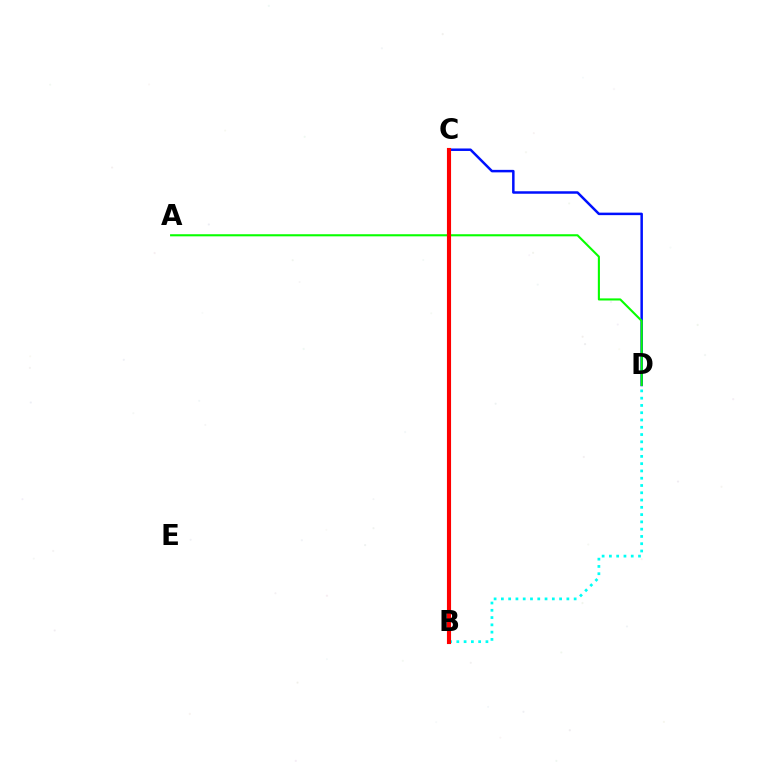{('B', 'C'): [{'color': '#ee00ff', 'line_style': 'dashed', 'thickness': 2.09}, {'color': '#fcf500', 'line_style': 'dotted', 'thickness': 1.81}, {'color': '#ff0000', 'line_style': 'solid', 'thickness': 2.96}], ('C', 'D'): [{'color': '#0010ff', 'line_style': 'solid', 'thickness': 1.8}], ('A', 'D'): [{'color': '#08ff00', 'line_style': 'solid', 'thickness': 1.51}], ('B', 'D'): [{'color': '#00fff6', 'line_style': 'dotted', 'thickness': 1.98}]}